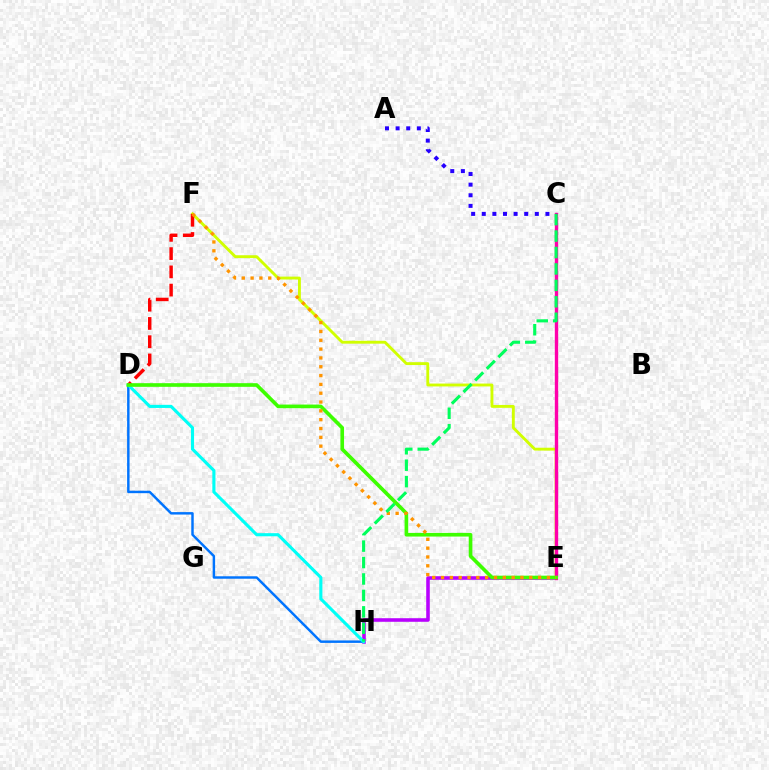{('E', 'H'): [{'color': '#b900ff', 'line_style': 'solid', 'thickness': 2.57}], ('D', 'H'): [{'color': '#0074ff', 'line_style': 'solid', 'thickness': 1.77}, {'color': '#00fff6', 'line_style': 'solid', 'thickness': 2.24}], ('E', 'F'): [{'color': '#d1ff00', 'line_style': 'solid', 'thickness': 2.07}, {'color': '#ff9400', 'line_style': 'dotted', 'thickness': 2.4}], ('D', 'F'): [{'color': '#ff0000', 'line_style': 'dashed', 'thickness': 2.48}], ('C', 'E'): [{'color': '#ff00ac', 'line_style': 'solid', 'thickness': 2.43}], ('D', 'E'): [{'color': '#3dff00', 'line_style': 'solid', 'thickness': 2.62}], ('C', 'H'): [{'color': '#00ff5c', 'line_style': 'dashed', 'thickness': 2.23}], ('A', 'C'): [{'color': '#2500ff', 'line_style': 'dotted', 'thickness': 2.88}]}